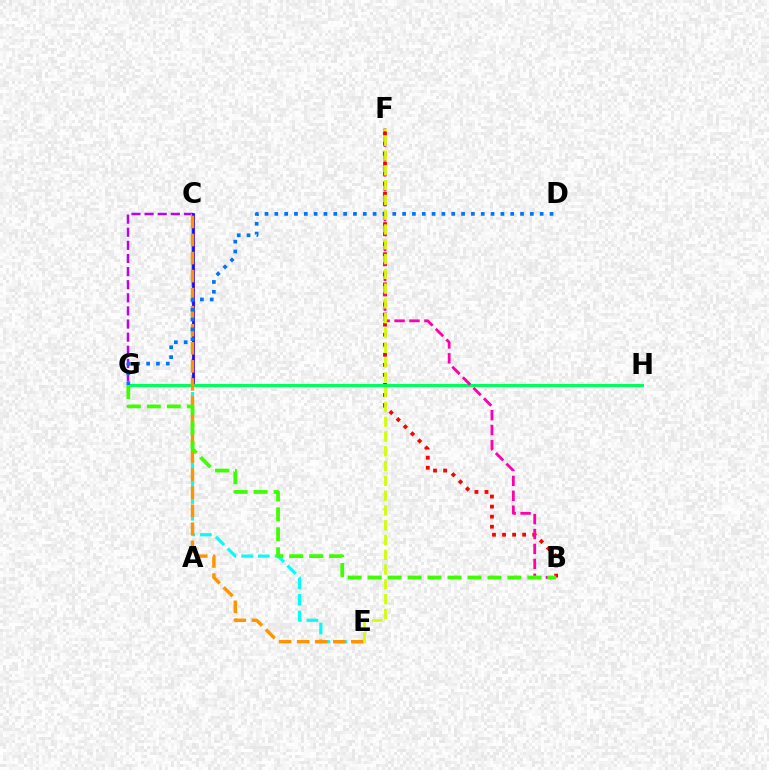{('C', 'G'): [{'color': '#b900ff', 'line_style': 'dashed', 'thickness': 1.78}, {'color': '#2500ff', 'line_style': 'solid', 'thickness': 1.99}], ('B', 'F'): [{'color': '#ff0000', 'line_style': 'dotted', 'thickness': 2.73}, {'color': '#ff00ac', 'line_style': 'dashed', 'thickness': 2.03}], ('C', 'E'): [{'color': '#00fff6', 'line_style': 'dashed', 'thickness': 2.27}, {'color': '#ff9400', 'line_style': 'dashed', 'thickness': 2.45}], ('G', 'H'): [{'color': '#00ff5c', 'line_style': 'solid', 'thickness': 2.15}], ('D', 'G'): [{'color': '#0074ff', 'line_style': 'dotted', 'thickness': 2.67}], ('B', 'G'): [{'color': '#3dff00', 'line_style': 'dashed', 'thickness': 2.71}], ('E', 'F'): [{'color': '#d1ff00', 'line_style': 'dashed', 'thickness': 2.01}]}